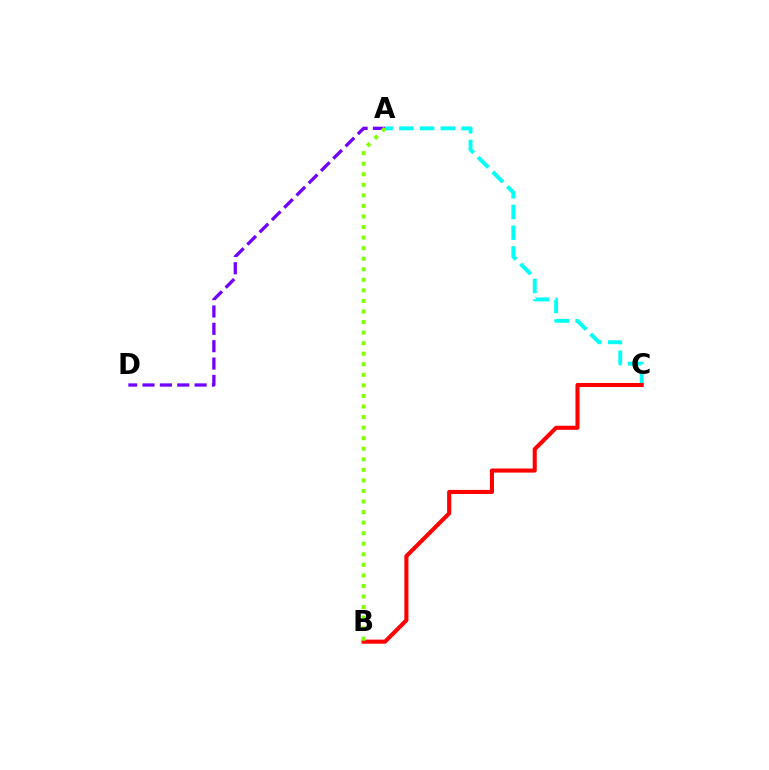{('A', 'C'): [{'color': '#00fff6', 'line_style': 'dashed', 'thickness': 2.81}], ('B', 'C'): [{'color': '#ff0000', 'line_style': 'solid', 'thickness': 2.94}], ('A', 'D'): [{'color': '#7200ff', 'line_style': 'dashed', 'thickness': 2.36}], ('A', 'B'): [{'color': '#84ff00', 'line_style': 'dotted', 'thickness': 2.87}]}